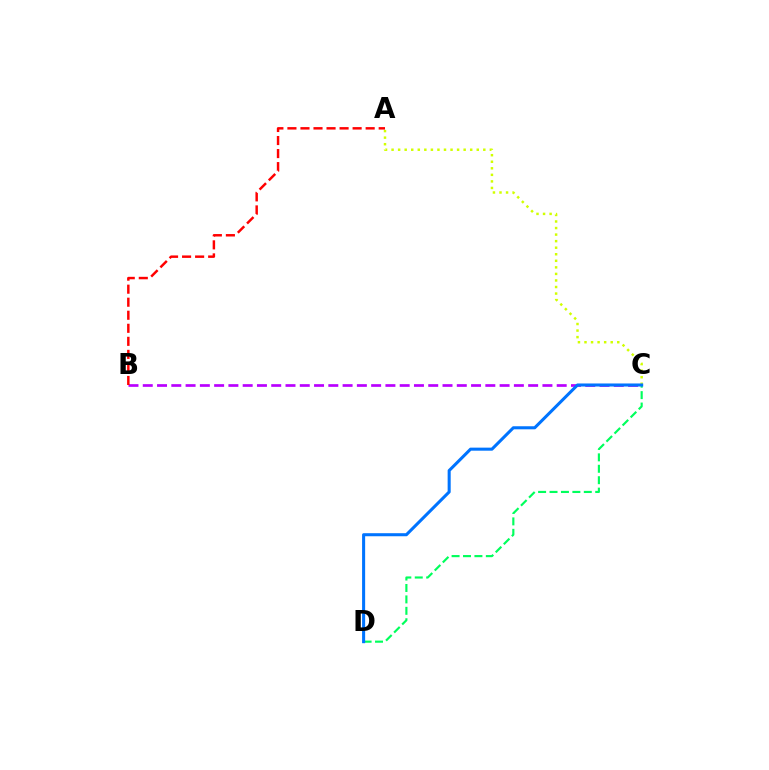{('A', 'C'): [{'color': '#d1ff00', 'line_style': 'dotted', 'thickness': 1.78}], ('C', 'D'): [{'color': '#00ff5c', 'line_style': 'dashed', 'thickness': 1.55}, {'color': '#0074ff', 'line_style': 'solid', 'thickness': 2.2}], ('B', 'C'): [{'color': '#b900ff', 'line_style': 'dashed', 'thickness': 1.94}], ('A', 'B'): [{'color': '#ff0000', 'line_style': 'dashed', 'thickness': 1.77}]}